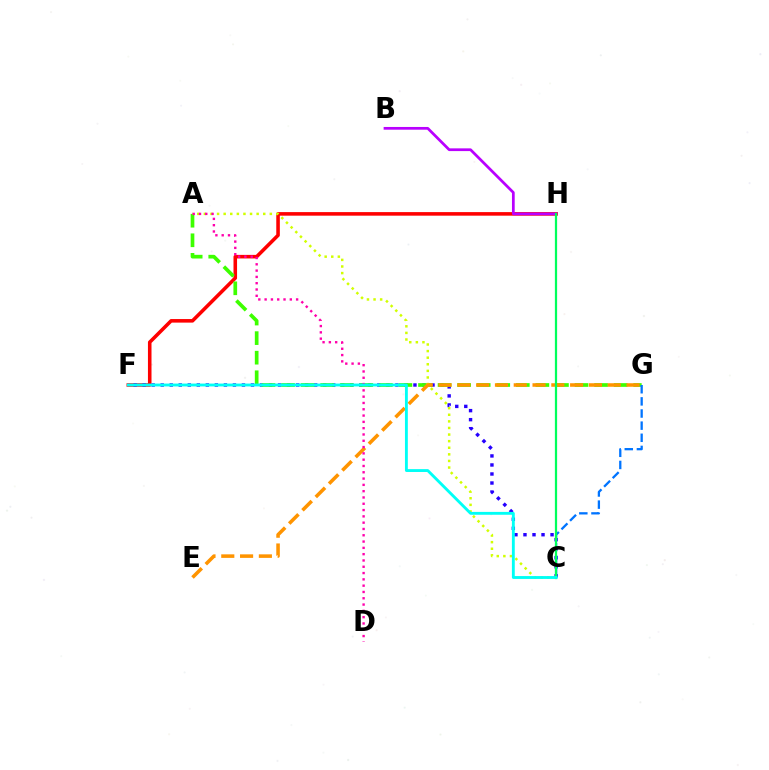{('F', 'H'): [{'color': '#ff0000', 'line_style': 'solid', 'thickness': 2.57}], ('C', 'F'): [{'color': '#2500ff', 'line_style': 'dotted', 'thickness': 2.45}, {'color': '#00fff6', 'line_style': 'solid', 'thickness': 2.06}], ('A', 'G'): [{'color': '#3dff00', 'line_style': 'dashed', 'thickness': 2.66}], ('A', 'C'): [{'color': '#d1ff00', 'line_style': 'dotted', 'thickness': 1.79}], ('E', 'G'): [{'color': '#ff9400', 'line_style': 'dashed', 'thickness': 2.55}], ('A', 'D'): [{'color': '#ff00ac', 'line_style': 'dotted', 'thickness': 1.71}], ('B', 'H'): [{'color': '#b900ff', 'line_style': 'solid', 'thickness': 1.97}], ('C', 'G'): [{'color': '#0074ff', 'line_style': 'dashed', 'thickness': 1.65}], ('C', 'H'): [{'color': '#00ff5c', 'line_style': 'solid', 'thickness': 1.61}]}